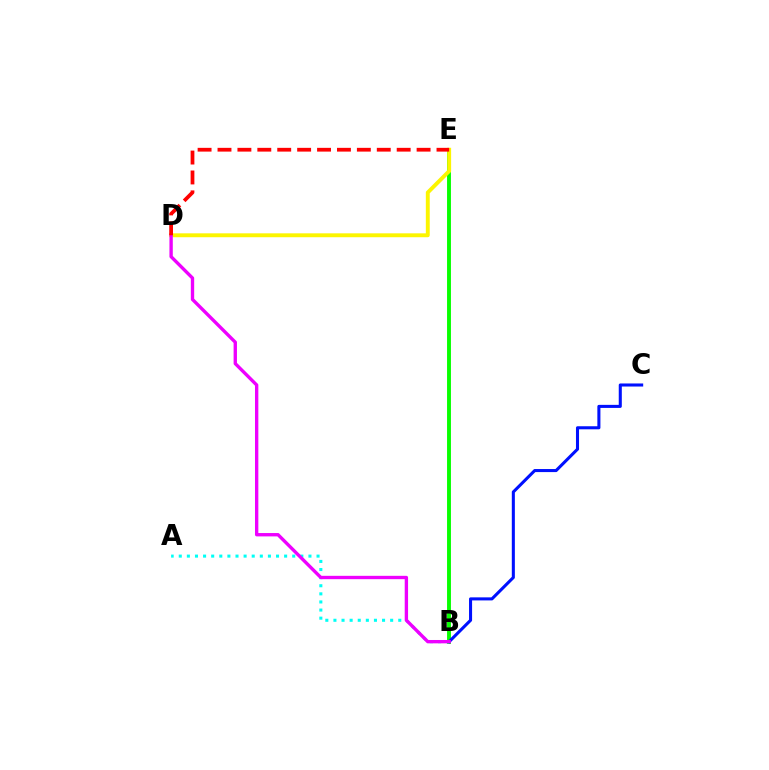{('B', 'E'): [{'color': '#08ff00', 'line_style': 'solid', 'thickness': 2.81}], ('B', 'C'): [{'color': '#0010ff', 'line_style': 'solid', 'thickness': 2.2}], ('A', 'B'): [{'color': '#00fff6', 'line_style': 'dotted', 'thickness': 2.2}], ('D', 'E'): [{'color': '#fcf500', 'line_style': 'solid', 'thickness': 2.81}, {'color': '#ff0000', 'line_style': 'dashed', 'thickness': 2.7}], ('B', 'D'): [{'color': '#ee00ff', 'line_style': 'solid', 'thickness': 2.42}]}